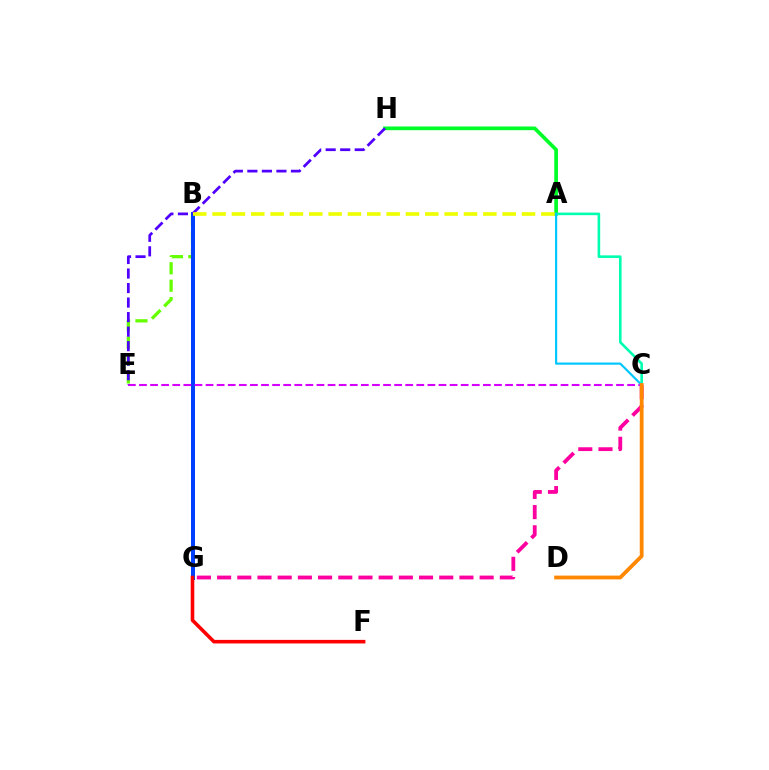{('A', 'H'): [{'color': '#00ff27', 'line_style': 'solid', 'thickness': 2.65}], ('B', 'E'): [{'color': '#66ff00', 'line_style': 'dashed', 'thickness': 2.37}], ('A', 'C'): [{'color': '#00ffaf', 'line_style': 'solid', 'thickness': 1.87}, {'color': '#00c7ff', 'line_style': 'solid', 'thickness': 1.57}], ('B', 'G'): [{'color': '#003fff', 'line_style': 'solid', 'thickness': 2.87}], ('C', 'G'): [{'color': '#ff00a0', 'line_style': 'dashed', 'thickness': 2.74}], ('C', 'E'): [{'color': '#d600ff', 'line_style': 'dashed', 'thickness': 1.51}], ('F', 'G'): [{'color': '#ff0000', 'line_style': 'solid', 'thickness': 2.58}], ('C', 'D'): [{'color': '#ff8800', 'line_style': 'solid', 'thickness': 2.73}], ('E', 'H'): [{'color': '#4f00ff', 'line_style': 'dashed', 'thickness': 1.97}], ('A', 'B'): [{'color': '#eeff00', 'line_style': 'dashed', 'thickness': 2.63}]}